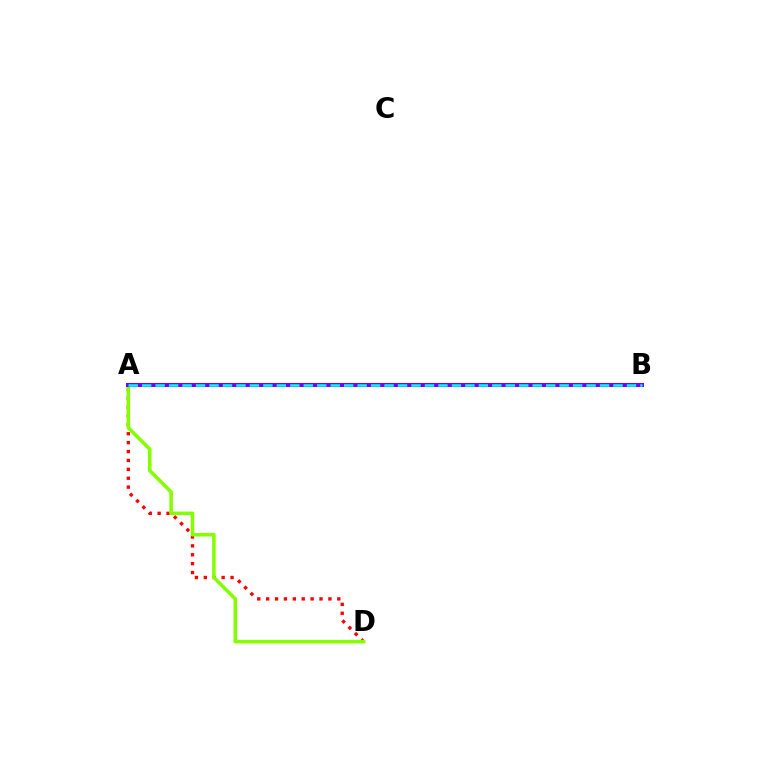{('A', 'D'): [{'color': '#ff0000', 'line_style': 'dotted', 'thickness': 2.42}, {'color': '#84ff00', 'line_style': 'solid', 'thickness': 2.56}], ('A', 'B'): [{'color': '#7200ff', 'line_style': 'solid', 'thickness': 2.91}, {'color': '#00fff6', 'line_style': 'dashed', 'thickness': 1.83}]}